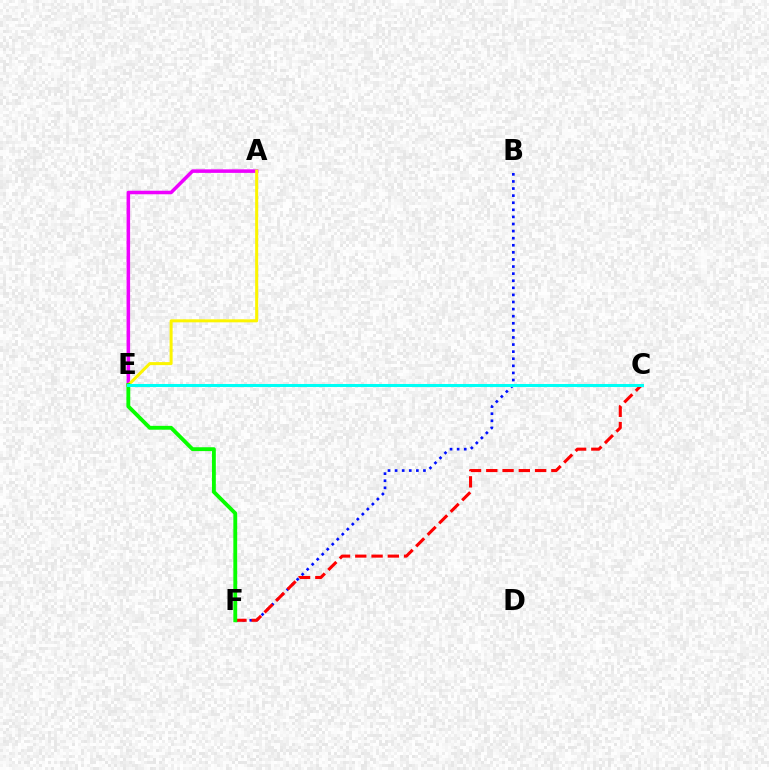{('B', 'F'): [{'color': '#0010ff', 'line_style': 'dotted', 'thickness': 1.93}], ('C', 'F'): [{'color': '#ff0000', 'line_style': 'dashed', 'thickness': 2.21}], ('A', 'E'): [{'color': '#ee00ff', 'line_style': 'solid', 'thickness': 2.54}, {'color': '#fcf500', 'line_style': 'solid', 'thickness': 2.17}], ('E', 'F'): [{'color': '#08ff00', 'line_style': 'solid', 'thickness': 2.78}], ('C', 'E'): [{'color': '#00fff6', 'line_style': 'solid', 'thickness': 2.18}]}